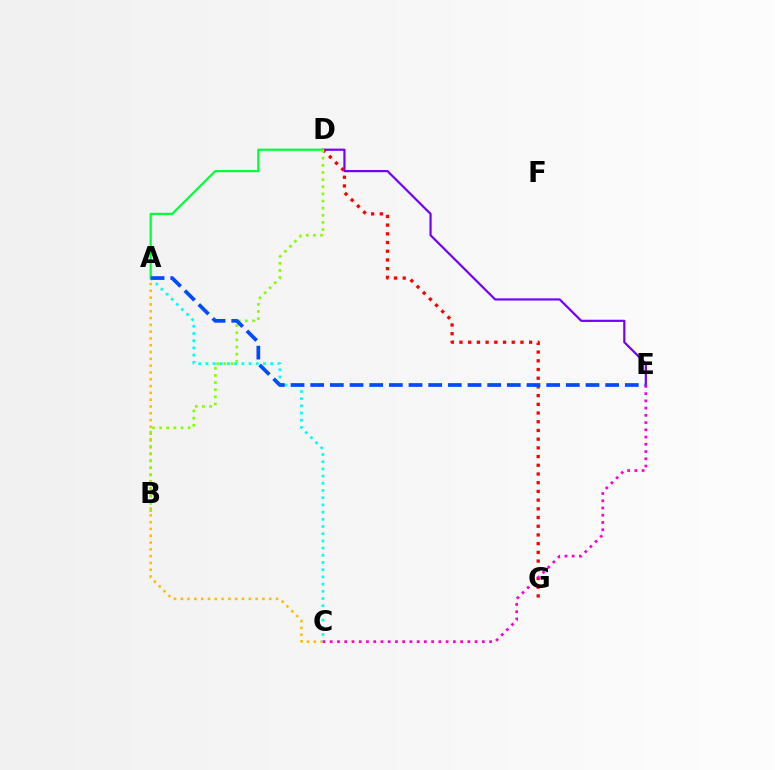{('D', 'E'): [{'color': '#7200ff', 'line_style': 'solid', 'thickness': 1.58}], ('D', 'G'): [{'color': '#ff0000', 'line_style': 'dotted', 'thickness': 2.37}], ('A', 'C'): [{'color': '#ffbd00', 'line_style': 'dotted', 'thickness': 1.85}, {'color': '#00fff6', 'line_style': 'dotted', 'thickness': 1.96}], ('C', 'E'): [{'color': '#ff00cf', 'line_style': 'dotted', 'thickness': 1.97}], ('A', 'D'): [{'color': '#00ff39', 'line_style': 'solid', 'thickness': 1.6}], ('B', 'D'): [{'color': '#84ff00', 'line_style': 'dotted', 'thickness': 1.94}], ('A', 'E'): [{'color': '#004bff', 'line_style': 'dashed', 'thickness': 2.67}]}